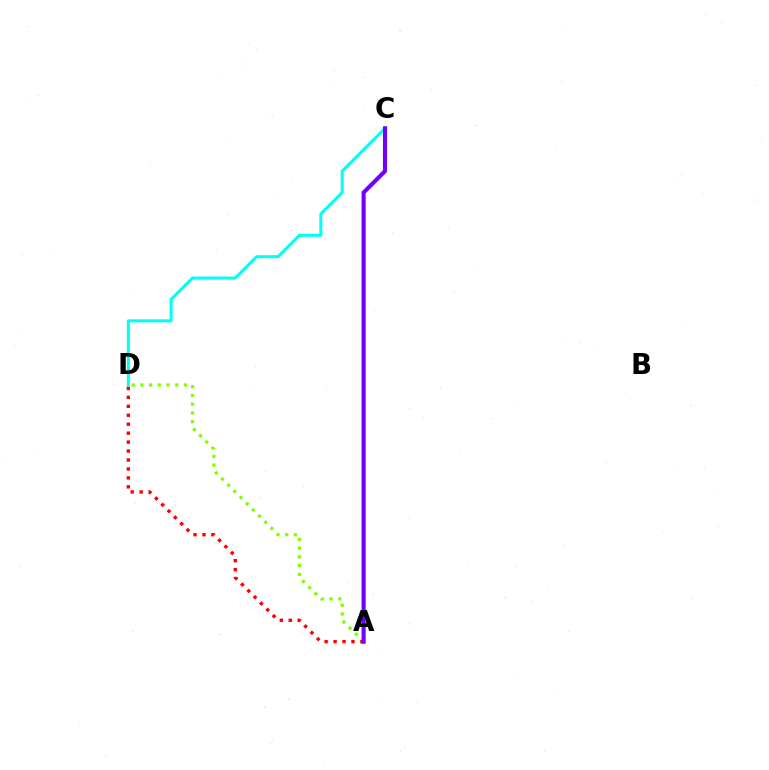{('C', 'D'): [{'color': '#00fff6', 'line_style': 'solid', 'thickness': 2.19}], ('A', 'D'): [{'color': '#84ff00', 'line_style': 'dotted', 'thickness': 2.37}, {'color': '#ff0000', 'line_style': 'dotted', 'thickness': 2.43}], ('A', 'C'): [{'color': '#7200ff', 'line_style': 'solid', 'thickness': 2.96}]}